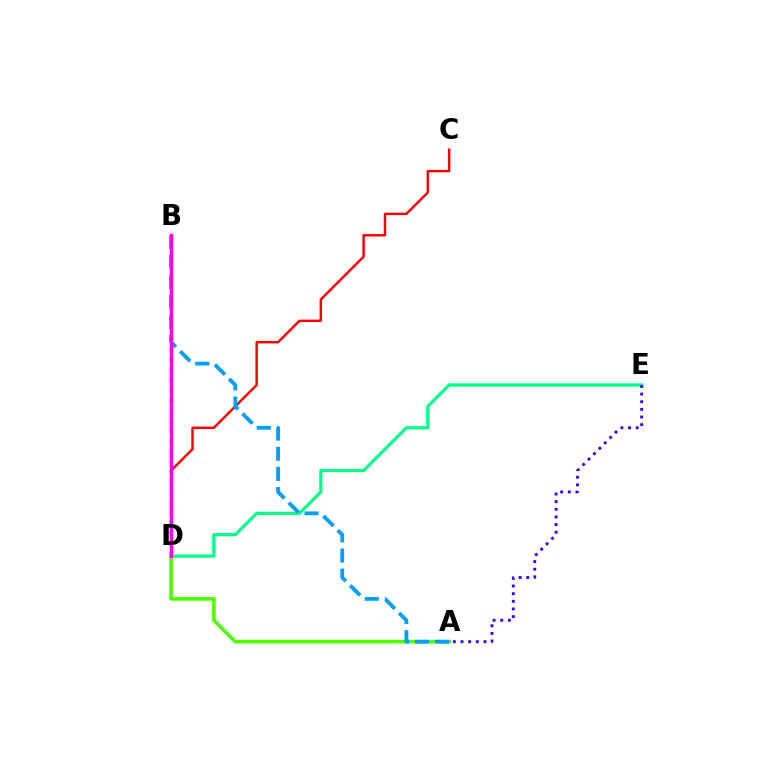{('D', 'E'): [{'color': '#00ff86', 'line_style': 'solid', 'thickness': 2.31}], ('B', 'D'): [{'color': '#ffd500', 'line_style': 'dotted', 'thickness': 2.78}, {'color': '#ff00ed', 'line_style': 'solid', 'thickness': 2.41}], ('C', 'D'): [{'color': '#ff0000', 'line_style': 'solid', 'thickness': 1.75}], ('A', 'D'): [{'color': '#4fff00', 'line_style': 'solid', 'thickness': 2.63}], ('A', 'E'): [{'color': '#3700ff', 'line_style': 'dotted', 'thickness': 2.08}], ('A', 'B'): [{'color': '#009eff', 'line_style': 'dashed', 'thickness': 2.73}]}